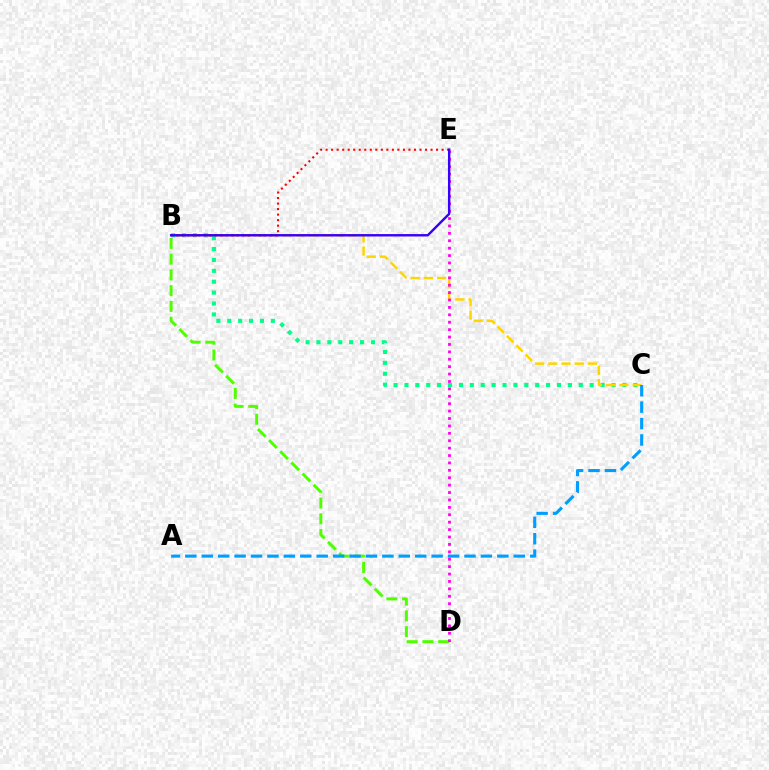{('B', 'C'): [{'color': '#00ff86', 'line_style': 'dotted', 'thickness': 2.96}, {'color': '#ffd500', 'line_style': 'dashed', 'thickness': 1.79}], ('B', 'D'): [{'color': '#4fff00', 'line_style': 'dashed', 'thickness': 2.14}], ('D', 'E'): [{'color': '#ff00ed', 'line_style': 'dotted', 'thickness': 2.01}], ('B', 'E'): [{'color': '#ff0000', 'line_style': 'dotted', 'thickness': 1.5}, {'color': '#3700ff', 'line_style': 'solid', 'thickness': 1.74}], ('A', 'C'): [{'color': '#009eff', 'line_style': 'dashed', 'thickness': 2.23}]}